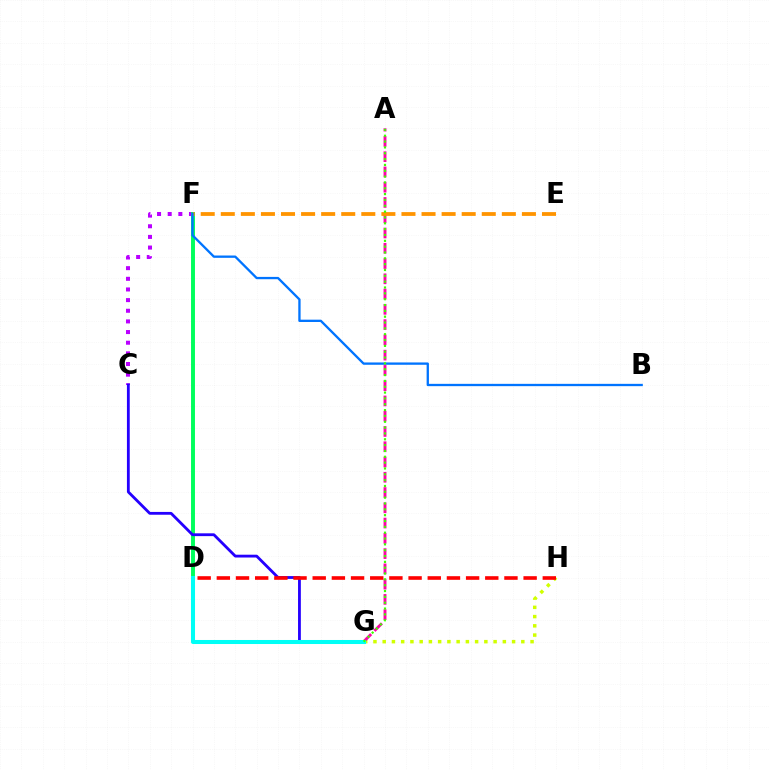{('C', 'F'): [{'color': '#b900ff', 'line_style': 'dotted', 'thickness': 2.89}], ('G', 'H'): [{'color': '#d1ff00', 'line_style': 'dotted', 'thickness': 2.51}], ('D', 'F'): [{'color': '#00ff5c', 'line_style': 'solid', 'thickness': 2.83}], ('C', 'G'): [{'color': '#2500ff', 'line_style': 'solid', 'thickness': 2.03}], ('A', 'G'): [{'color': '#ff00ac', 'line_style': 'dashed', 'thickness': 2.07}, {'color': '#3dff00', 'line_style': 'dotted', 'thickness': 1.59}], ('D', 'G'): [{'color': '#00fff6', 'line_style': 'solid', 'thickness': 2.91}], ('E', 'F'): [{'color': '#ff9400', 'line_style': 'dashed', 'thickness': 2.73}], ('D', 'H'): [{'color': '#ff0000', 'line_style': 'dashed', 'thickness': 2.6}], ('B', 'F'): [{'color': '#0074ff', 'line_style': 'solid', 'thickness': 1.67}]}